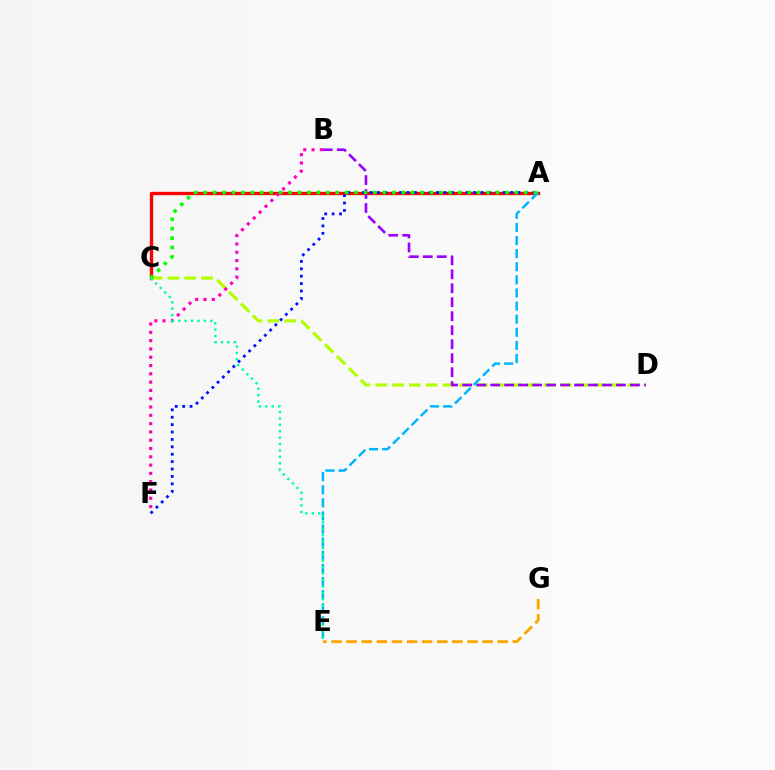{('A', 'C'): [{'color': '#ff0000', 'line_style': 'solid', 'thickness': 2.41}, {'color': '#08ff00', 'line_style': 'dotted', 'thickness': 2.56}], ('C', 'D'): [{'color': '#b3ff00', 'line_style': 'dashed', 'thickness': 2.28}], ('B', 'F'): [{'color': '#ff00bd', 'line_style': 'dotted', 'thickness': 2.25}], ('A', 'F'): [{'color': '#0010ff', 'line_style': 'dotted', 'thickness': 2.01}], ('B', 'D'): [{'color': '#9b00ff', 'line_style': 'dashed', 'thickness': 1.9}], ('A', 'E'): [{'color': '#00b5ff', 'line_style': 'dashed', 'thickness': 1.78}], ('E', 'G'): [{'color': '#ffa500', 'line_style': 'dashed', 'thickness': 2.05}], ('C', 'E'): [{'color': '#00ff9d', 'line_style': 'dotted', 'thickness': 1.74}]}